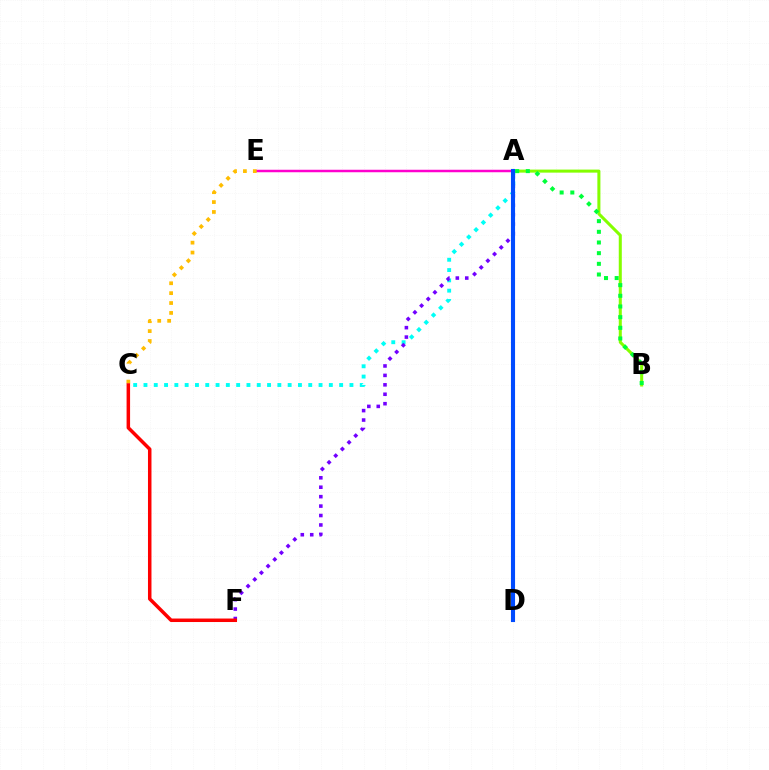{('A', 'B'): [{'color': '#84ff00', 'line_style': 'solid', 'thickness': 2.19}, {'color': '#00ff39', 'line_style': 'dotted', 'thickness': 2.9}], ('A', 'C'): [{'color': '#00fff6', 'line_style': 'dotted', 'thickness': 2.8}], ('A', 'F'): [{'color': '#7200ff', 'line_style': 'dotted', 'thickness': 2.56}], ('A', 'E'): [{'color': '#ff00cf', 'line_style': 'solid', 'thickness': 1.79}], ('A', 'D'): [{'color': '#004bff', 'line_style': 'solid', 'thickness': 2.96}], ('C', 'E'): [{'color': '#ffbd00', 'line_style': 'dotted', 'thickness': 2.69}], ('C', 'F'): [{'color': '#ff0000', 'line_style': 'solid', 'thickness': 2.52}]}